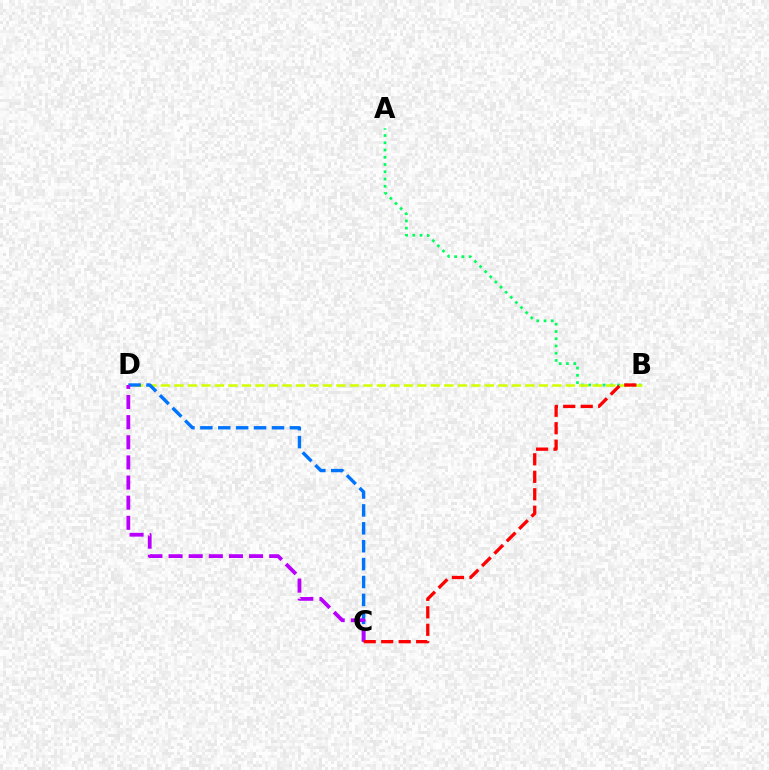{('A', 'B'): [{'color': '#00ff5c', 'line_style': 'dotted', 'thickness': 1.97}], ('B', 'D'): [{'color': '#d1ff00', 'line_style': 'dashed', 'thickness': 1.83}], ('C', 'D'): [{'color': '#0074ff', 'line_style': 'dashed', 'thickness': 2.43}, {'color': '#b900ff', 'line_style': 'dashed', 'thickness': 2.73}], ('B', 'C'): [{'color': '#ff0000', 'line_style': 'dashed', 'thickness': 2.38}]}